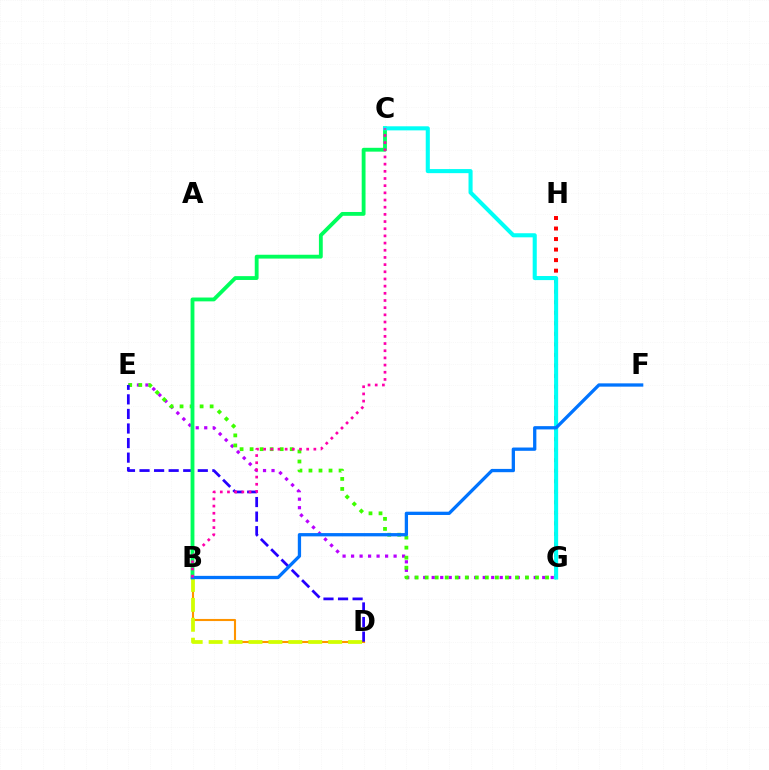{('G', 'H'): [{'color': '#ff0000', 'line_style': 'dotted', 'thickness': 2.86}], ('E', 'G'): [{'color': '#b900ff', 'line_style': 'dotted', 'thickness': 2.31}, {'color': '#3dff00', 'line_style': 'dotted', 'thickness': 2.73}], ('B', 'D'): [{'color': '#ff9400', 'line_style': 'solid', 'thickness': 1.52}, {'color': '#d1ff00', 'line_style': 'dashed', 'thickness': 2.71}], ('D', 'E'): [{'color': '#2500ff', 'line_style': 'dashed', 'thickness': 1.98}], ('B', 'C'): [{'color': '#00ff5c', 'line_style': 'solid', 'thickness': 2.76}, {'color': '#ff00ac', 'line_style': 'dotted', 'thickness': 1.95}], ('C', 'G'): [{'color': '#00fff6', 'line_style': 'solid', 'thickness': 2.94}], ('B', 'F'): [{'color': '#0074ff', 'line_style': 'solid', 'thickness': 2.37}]}